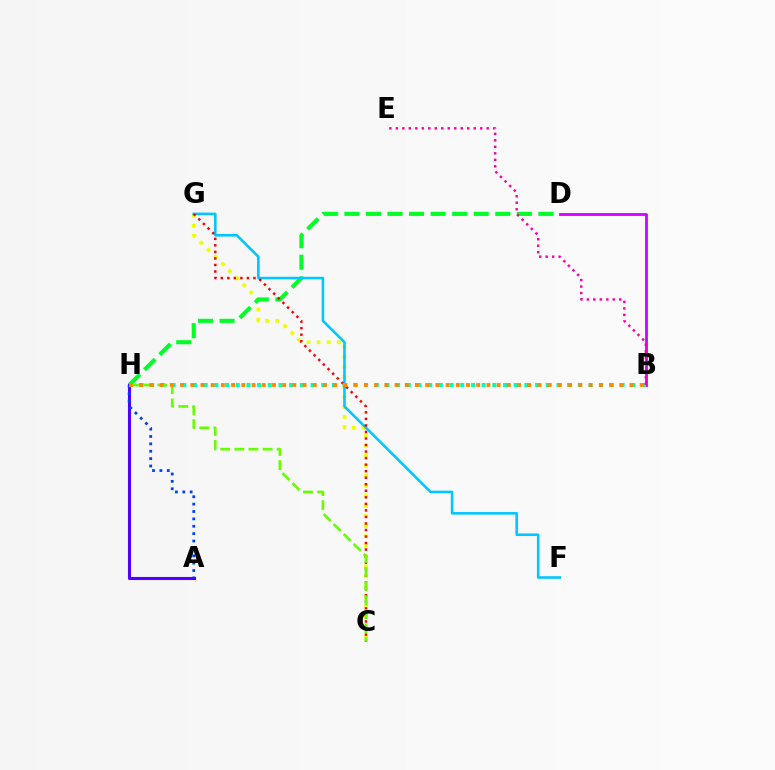{('C', 'G'): [{'color': '#eeff00', 'line_style': 'dotted', 'thickness': 2.73}, {'color': '#ff0000', 'line_style': 'dotted', 'thickness': 1.78}], ('D', 'H'): [{'color': '#00ff27', 'line_style': 'dashed', 'thickness': 2.93}], ('A', 'H'): [{'color': '#4f00ff', 'line_style': 'solid', 'thickness': 2.23}, {'color': '#003fff', 'line_style': 'dotted', 'thickness': 2.01}], ('F', 'G'): [{'color': '#00c7ff', 'line_style': 'solid', 'thickness': 1.87}], ('B', 'D'): [{'color': '#d600ff', 'line_style': 'solid', 'thickness': 2.02}], ('B', 'H'): [{'color': '#00ffaf', 'line_style': 'dotted', 'thickness': 2.9}, {'color': '#ff8800', 'line_style': 'dotted', 'thickness': 2.78}], ('C', 'H'): [{'color': '#66ff00', 'line_style': 'dashed', 'thickness': 1.92}], ('B', 'E'): [{'color': '#ff00a0', 'line_style': 'dotted', 'thickness': 1.76}]}